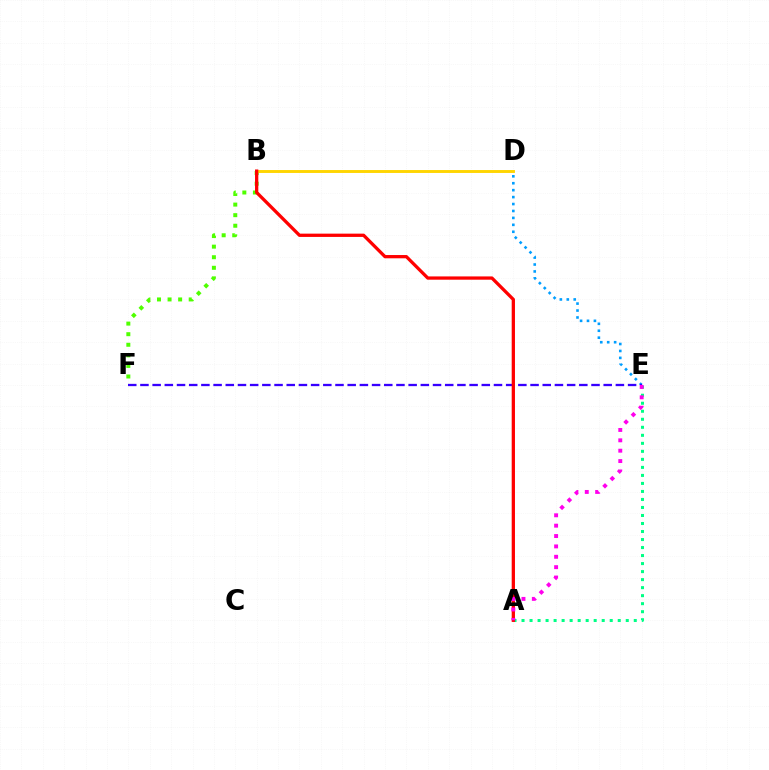{('D', 'E'): [{'color': '#009eff', 'line_style': 'dotted', 'thickness': 1.88}], ('E', 'F'): [{'color': '#3700ff', 'line_style': 'dashed', 'thickness': 1.66}], ('A', 'E'): [{'color': '#00ff86', 'line_style': 'dotted', 'thickness': 2.18}, {'color': '#ff00ed', 'line_style': 'dotted', 'thickness': 2.82}], ('B', 'F'): [{'color': '#4fff00', 'line_style': 'dotted', 'thickness': 2.87}], ('B', 'D'): [{'color': '#ffd500', 'line_style': 'solid', 'thickness': 2.09}], ('A', 'B'): [{'color': '#ff0000', 'line_style': 'solid', 'thickness': 2.36}]}